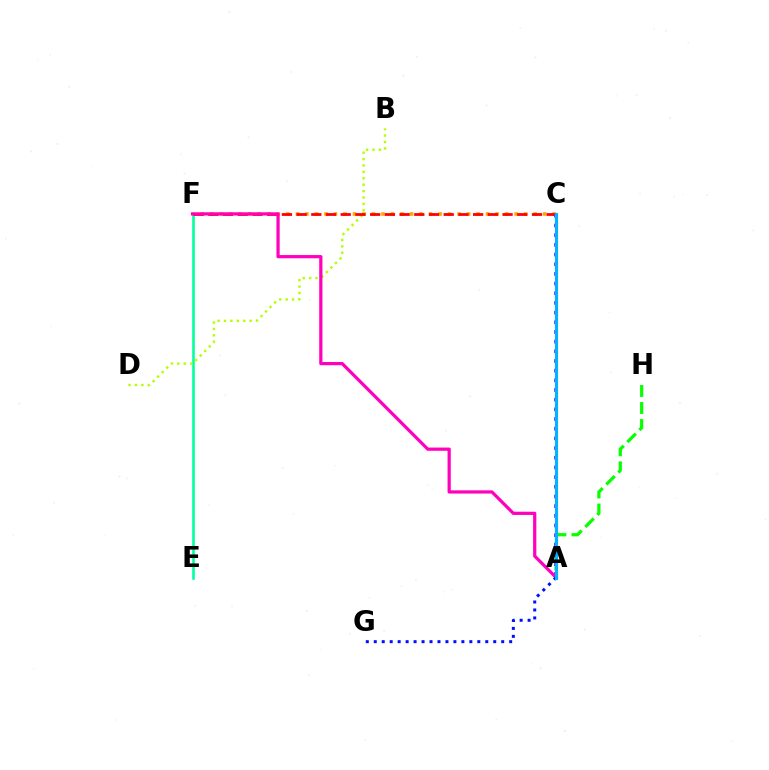{('C', 'F'): [{'color': '#ffa500', 'line_style': 'dotted', 'thickness': 2.58}, {'color': '#ff0000', 'line_style': 'dashed', 'thickness': 2.0}], ('E', 'F'): [{'color': '#00ff9d', 'line_style': 'solid', 'thickness': 1.86}], ('B', 'D'): [{'color': '#b3ff00', 'line_style': 'dotted', 'thickness': 1.74}], ('A', 'H'): [{'color': '#08ff00', 'line_style': 'dashed', 'thickness': 2.31}], ('A', 'C'): [{'color': '#9b00ff', 'line_style': 'dotted', 'thickness': 2.63}, {'color': '#00b5ff', 'line_style': 'solid', 'thickness': 2.27}], ('A', 'F'): [{'color': '#ff00bd', 'line_style': 'solid', 'thickness': 2.32}], ('A', 'G'): [{'color': '#0010ff', 'line_style': 'dotted', 'thickness': 2.16}]}